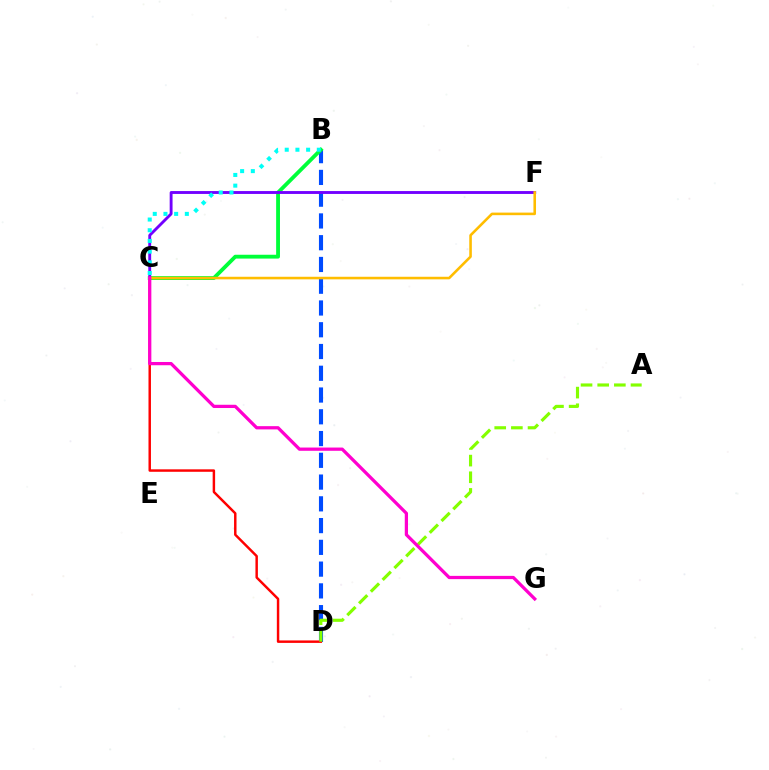{('B', 'D'): [{'color': '#004bff', 'line_style': 'dashed', 'thickness': 2.96}], ('C', 'D'): [{'color': '#ff0000', 'line_style': 'solid', 'thickness': 1.77}], ('B', 'C'): [{'color': '#00ff39', 'line_style': 'solid', 'thickness': 2.76}, {'color': '#00fff6', 'line_style': 'dotted', 'thickness': 2.91}], ('C', 'F'): [{'color': '#7200ff', 'line_style': 'solid', 'thickness': 2.07}, {'color': '#ffbd00', 'line_style': 'solid', 'thickness': 1.86}], ('A', 'D'): [{'color': '#84ff00', 'line_style': 'dashed', 'thickness': 2.26}], ('C', 'G'): [{'color': '#ff00cf', 'line_style': 'solid', 'thickness': 2.34}]}